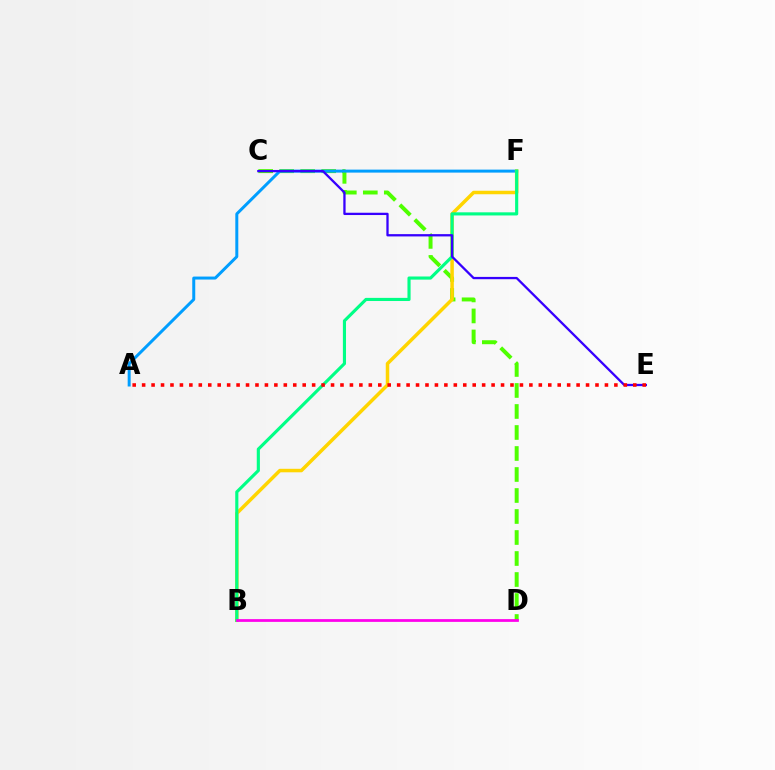{('C', 'D'): [{'color': '#4fff00', 'line_style': 'dashed', 'thickness': 2.85}], ('A', 'F'): [{'color': '#009eff', 'line_style': 'solid', 'thickness': 2.15}], ('B', 'F'): [{'color': '#ffd500', 'line_style': 'solid', 'thickness': 2.52}, {'color': '#00ff86', 'line_style': 'solid', 'thickness': 2.26}], ('B', 'D'): [{'color': '#ff00ed', 'line_style': 'solid', 'thickness': 1.98}], ('C', 'E'): [{'color': '#3700ff', 'line_style': 'solid', 'thickness': 1.65}], ('A', 'E'): [{'color': '#ff0000', 'line_style': 'dotted', 'thickness': 2.57}]}